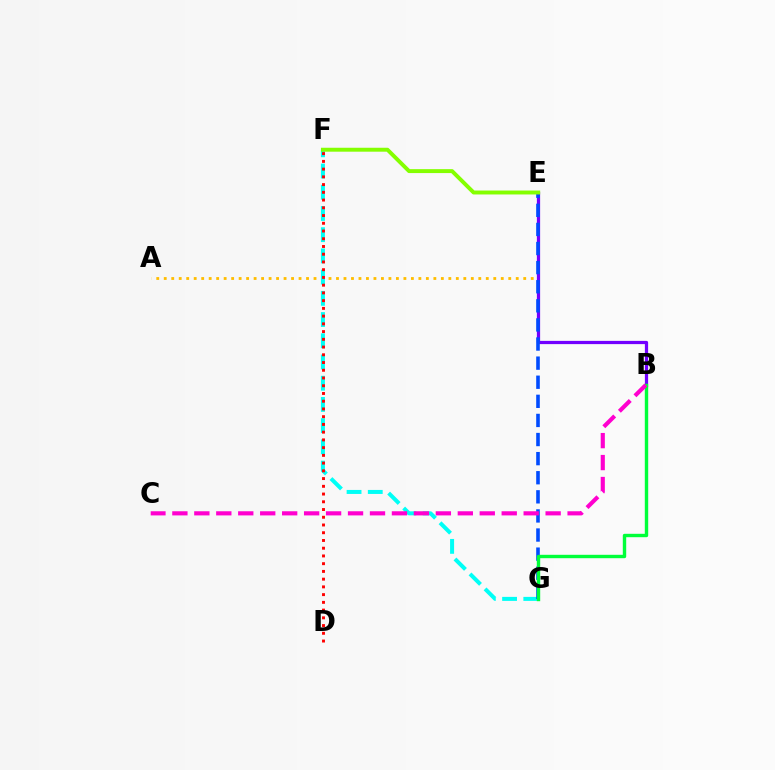{('A', 'E'): [{'color': '#ffbd00', 'line_style': 'dotted', 'thickness': 2.03}], ('F', 'G'): [{'color': '#00fff6', 'line_style': 'dashed', 'thickness': 2.88}], ('B', 'E'): [{'color': '#7200ff', 'line_style': 'solid', 'thickness': 2.33}], ('E', 'G'): [{'color': '#004bff', 'line_style': 'dashed', 'thickness': 2.59}], ('D', 'F'): [{'color': '#ff0000', 'line_style': 'dotted', 'thickness': 2.1}], ('B', 'G'): [{'color': '#00ff39', 'line_style': 'solid', 'thickness': 2.45}], ('B', 'C'): [{'color': '#ff00cf', 'line_style': 'dashed', 'thickness': 2.98}], ('E', 'F'): [{'color': '#84ff00', 'line_style': 'solid', 'thickness': 2.83}]}